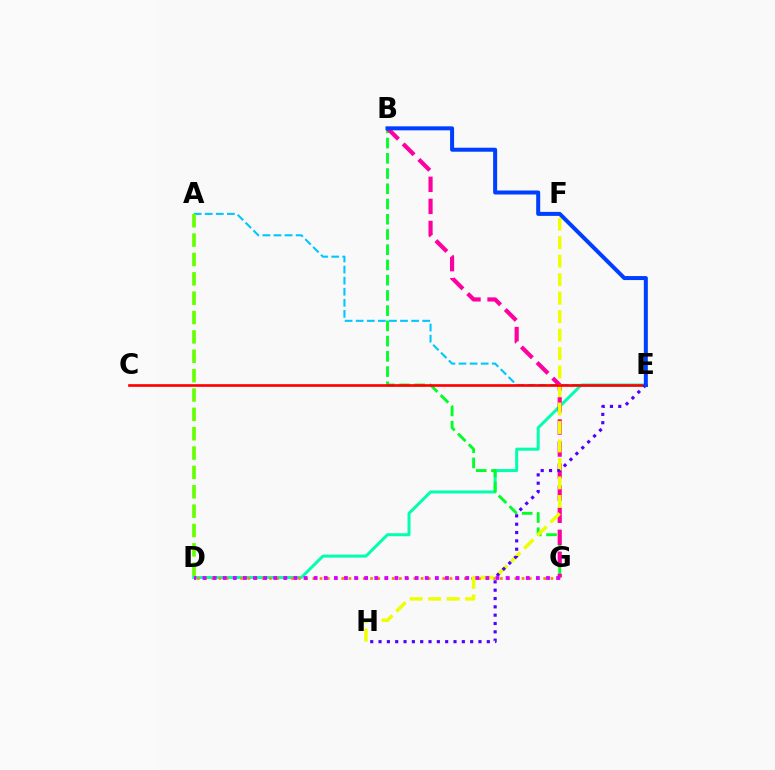{('A', 'E'): [{'color': '#00c7ff', 'line_style': 'dashed', 'thickness': 1.51}], ('D', 'E'): [{'color': '#00ffaf', 'line_style': 'solid', 'thickness': 2.16}], ('D', 'G'): [{'color': '#ff8800', 'line_style': 'dotted', 'thickness': 1.96}, {'color': '#d600ff', 'line_style': 'dotted', 'thickness': 2.74}], ('B', 'G'): [{'color': '#00ff27', 'line_style': 'dashed', 'thickness': 2.07}, {'color': '#ff00a0', 'line_style': 'dashed', 'thickness': 3.0}], ('F', 'H'): [{'color': '#eeff00', 'line_style': 'dashed', 'thickness': 2.51}], ('C', 'E'): [{'color': '#ff0000', 'line_style': 'solid', 'thickness': 1.91}], ('A', 'D'): [{'color': '#66ff00', 'line_style': 'dashed', 'thickness': 2.63}], ('E', 'H'): [{'color': '#4f00ff', 'line_style': 'dotted', 'thickness': 2.26}], ('B', 'E'): [{'color': '#003fff', 'line_style': 'solid', 'thickness': 2.88}]}